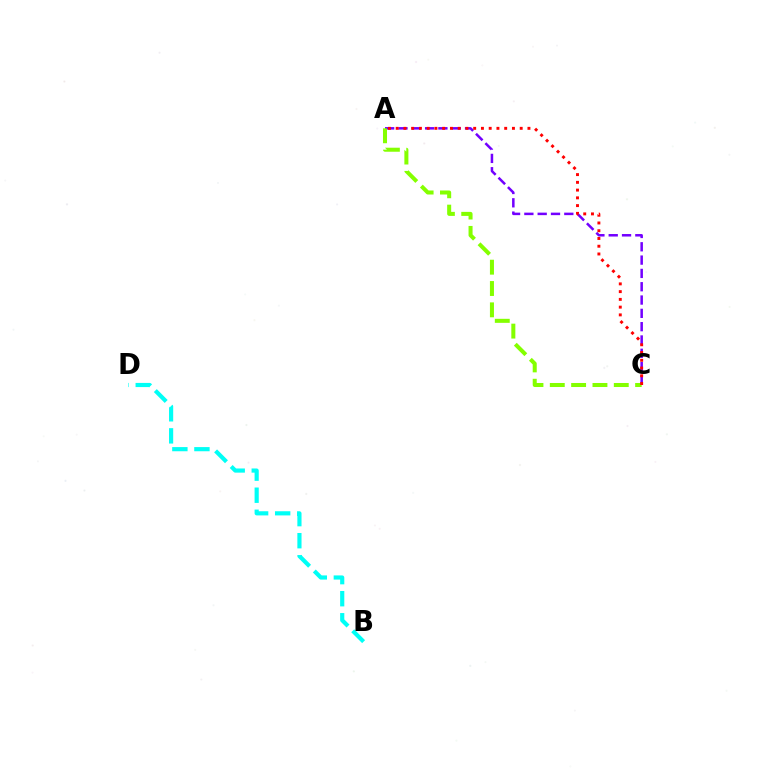{('A', 'C'): [{'color': '#7200ff', 'line_style': 'dashed', 'thickness': 1.81}, {'color': '#84ff00', 'line_style': 'dashed', 'thickness': 2.9}, {'color': '#ff0000', 'line_style': 'dotted', 'thickness': 2.11}], ('B', 'D'): [{'color': '#00fff6', 'line_style': 'dashed', 'thickness': 3.0}]}